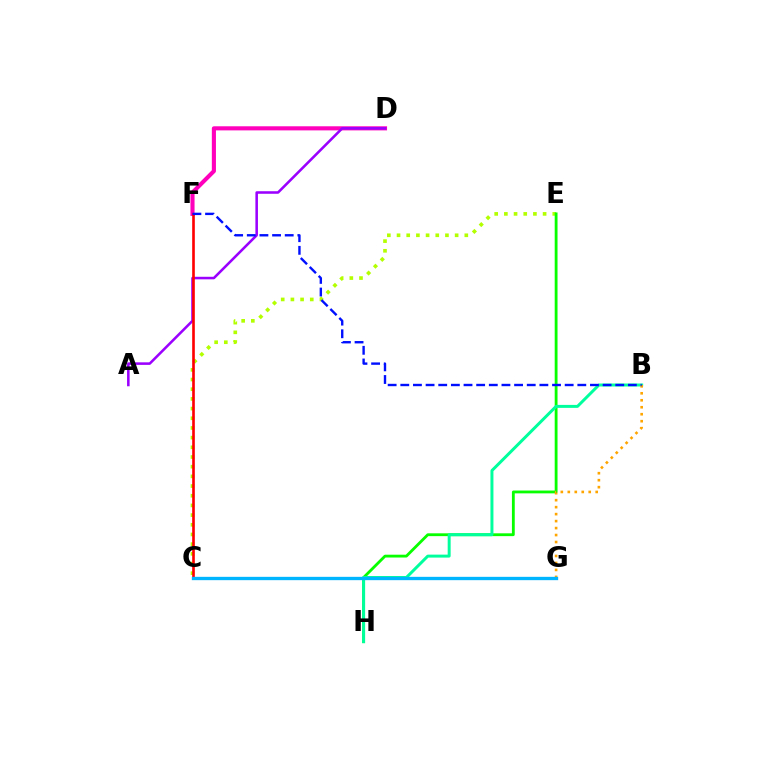{('D', 'F'): [{'color': '#ff00bd', 'line_style': 'solid', 'thickness': 2.96}], ('A', 'D'): [{'color': '#9b00ff', 'line_style': 'solid', 'thickness': 1.84}], ('C', 'E'): [{'color': '#b3ff00', 'line_style': 'dotted', 'thickness': 2.63}], ('E', 'H'): [{'color': '#08ff00', 'line_style': 'solid', 'thickness': 2.03}], ('B', 'H'): [{'color': '#00ff9d', 'line_style': 'solid', 'thickness': 2.14}], ('B', 'G'): [{'color': '#ffa500', 'line_style': 'dotted', 'thickness': 1.89}], ('C', 'F'): [{'color': '#ff0000', 'line_style': 'solid', 'thickness': 1.9}], ('C', 'G'): [{'color': '#00b5ff', 'line_style': 'solid', 'thickness': 2.4}], ('B', 'F'): [{'color': '#0010ff', 'line_style': 'dashed', 'thickness': 1.72}]}